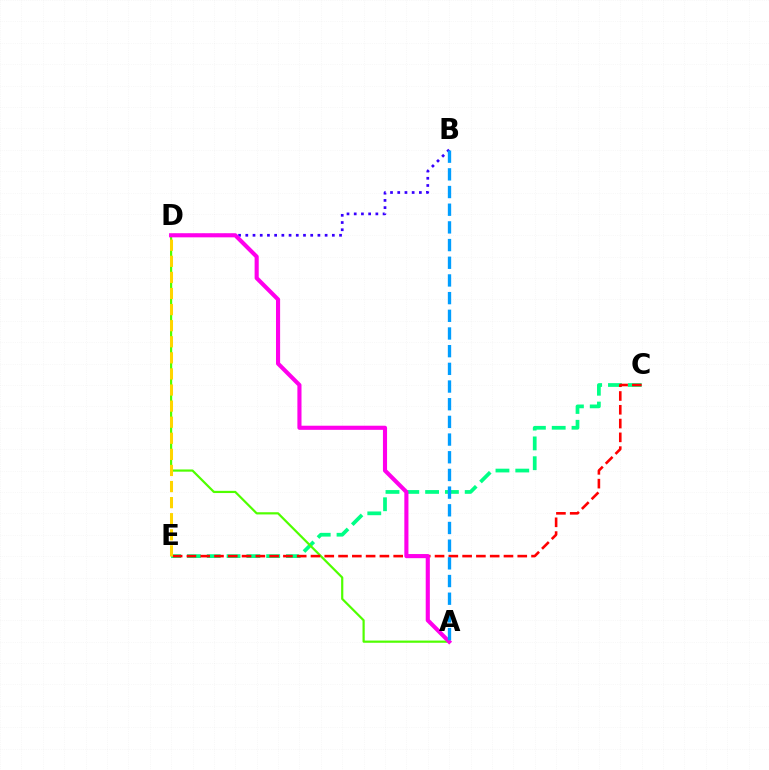{('C', 'E'): [{'color': '#00ff86', 'line_style': 'dashed', 'thickness': 2.69}, {'color': '#ff0000', 'line_style': 'dashed', 'thickness': 1.87}], ('A', 'D'): [{'color': '#4fff00', 'line_style': 'solid', 'thickness': 1.58}, {'color': '#ff00ed', 'line_style': 'solid', 'thickness': 2.96}], ('B', 'D'): [{'color': '#3700ff', 'line_style': 'dotted', 'thickness': 1.96}], ('D', 'E'): [{'color': '#ffd500', 'line_style': 'dashed', 'thickness': 2.19}], ('A', 'B'): [{'color': '#009eff', 'line_style': 'dashed', 'thickness': 2.4}]}